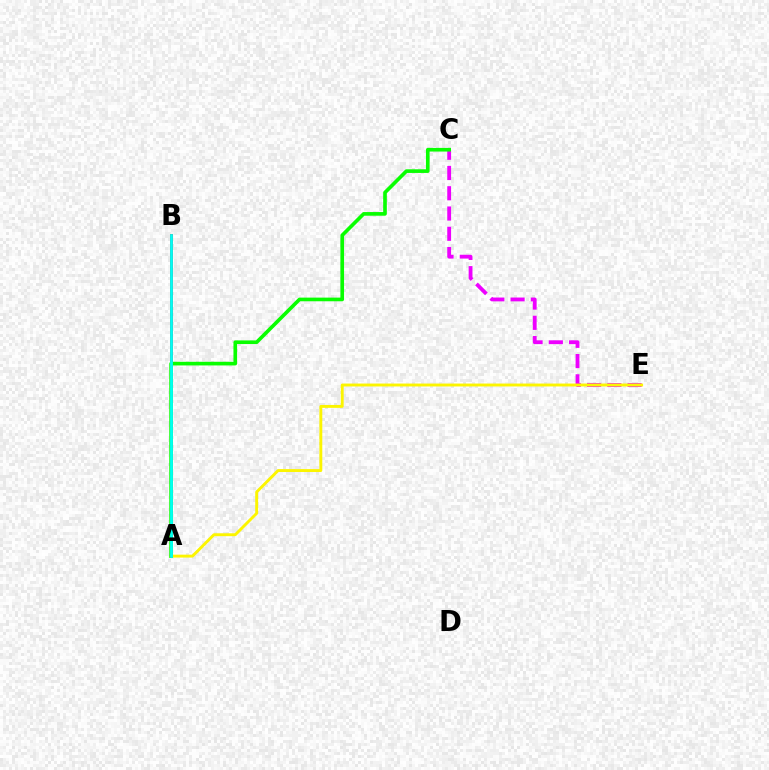{('A', 'B'): [{'color': '#0010ff', 'line_style': 'dotted', 'thickness': 1.81}, {'color': '#ff0000', 'line_style': 'solid', 'thickness': 2.03}, {'color': '#00fff6', 'line_style': 'solid', 'thickness': 2.01}], ('C', 'E'): [{'color': '#ee00ff', 'line_style': 'dashed', 'thickness': 2.75}], ('A', 'E'): [{'color': '#fcf500', 'line_style': 'solid', 'thickness': 2.09}], ('A', 'C'): [{'color': '#08ff00', 'line_style': 'solid', 'thickness': 2.63}]}